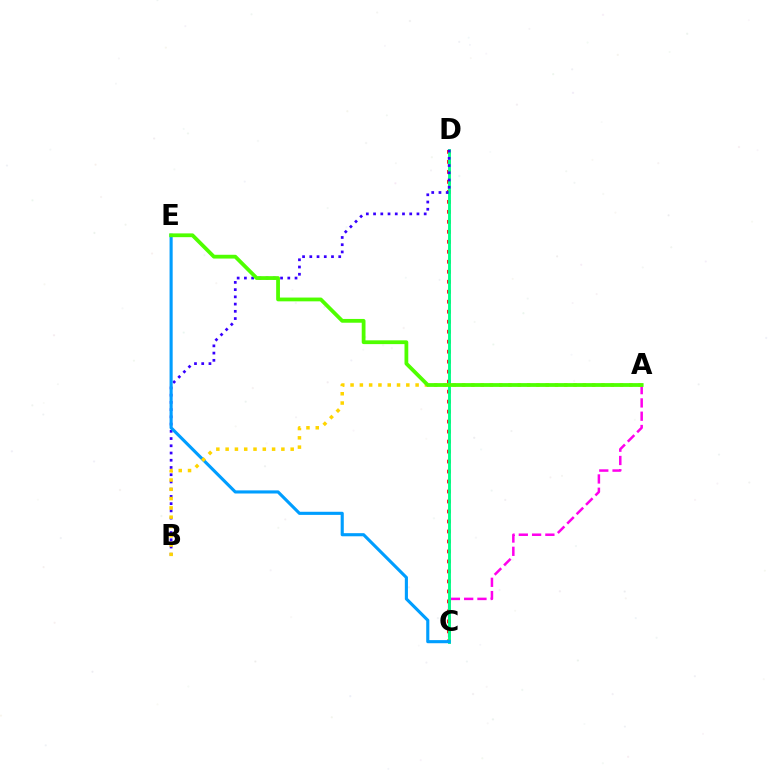{('A', 'C'): [{'color': '#ff00ed', 'line_style': 'dashed', 'thickness': 1.8}], ('C', 'D'): [{'color': '#ff0000', 'line_style': 'dotted', 'thickness': 2.71}, {'color': '#00ff86', 'line_style': 'solid', 'thickness': 2.06}], ('B', 'D'): [{'color': '#3700ff', 'line_style': 'dotted', 'thickness': 1.96}], ('C', 'E'): [{'color': '#009eff', 'line_style': 'solid', 'thickness': 2.24}], ('A', 'B'): [{'color': '#ffd500', 'line_style': 'dotted', 'thickness': 2.52}], ('A', 'E'): [{'color': '#4fff00', 'line_style': 'solid', 'thickness': 2.72}]}